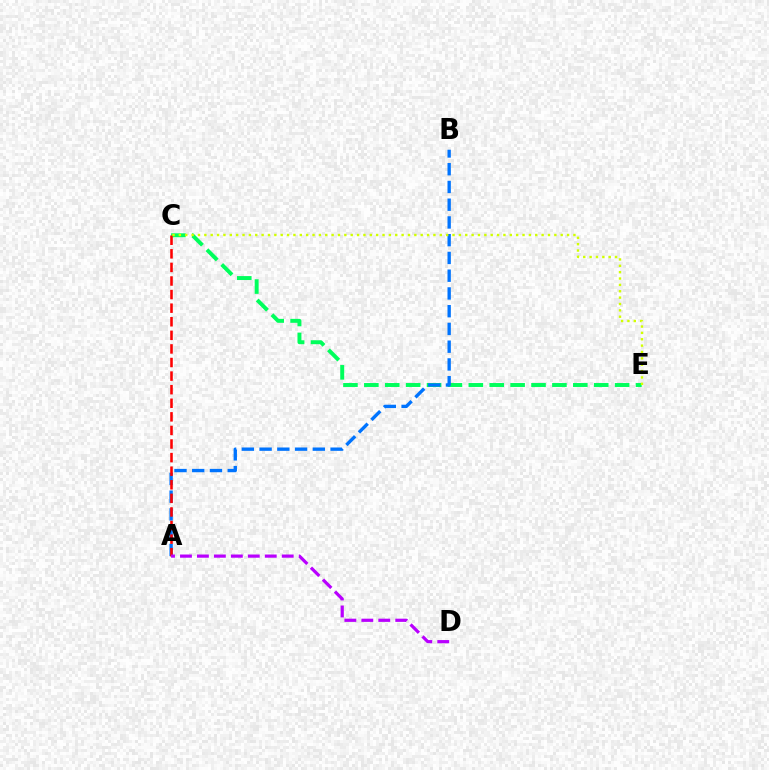{('C', 'E'): [{'color': '#00ff5c', 'line_style': 'dashed', 'thickness': 2.84}, {'color': '#d1ff00', 'line_style': 'dotted', 'thickness': 1.73}], ('A', 'B'): [{'color': '#0074ff', 'line_style': 'dashed', 'thickness': 2.41}], ('A', 'C'): [{'color': '#ff0000', 'line_style': 'dashed', 'thickness': 1.85}], ('A', 'D'): [{'color': '#b900ff', 'line_style': 'dashed', 'thickness': 2.3}]}